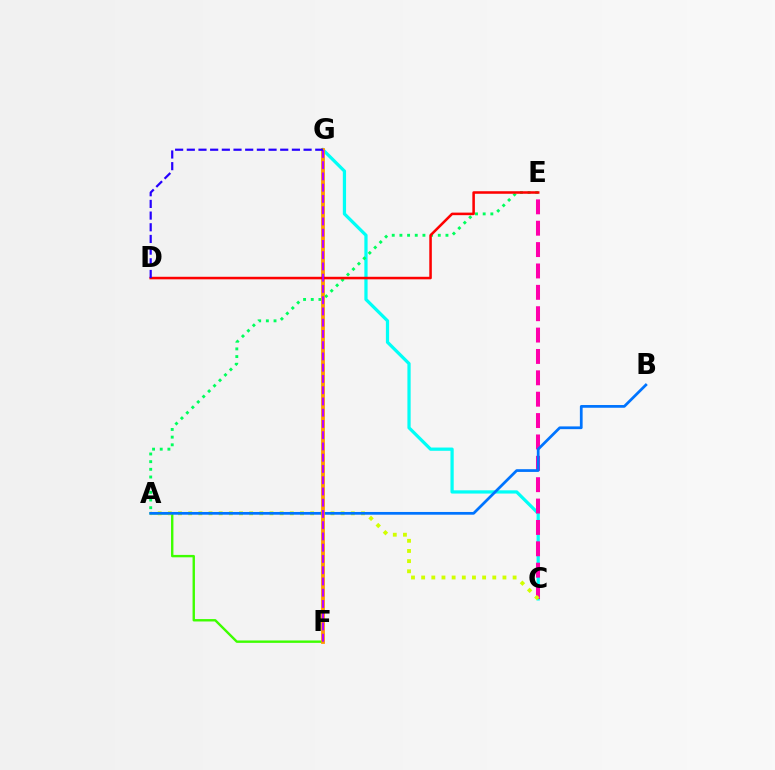{('A', 'F'): [{'color': '#3dff00', 'line_style': 'solid', 'thickness': 1.72}], ('C', 'G'): [{'color': '#00fff6', 'line_style': 'solid', 'thickness': 2.33}], ('A', 'E'): [{'color': '#00ff5c', 'line_style': 'dotted', 'thickness': 2.09}], ('C', 'E'): [{'color': '#ff00ac', 'line_style': 'dashed', 'thickness': 2.9}], ('A', 'C'): [{'color': '#d1ff00', 'line_style': 'dotted', 'thickness': 2.76}], ('A', 'B'): [{'color': '#0074ff', 'line_style': 'solid', 'thickness': 1.97}], ('F', 'G'): [{'color': '#ff9400', 'line_style': 'solid', 'thickness': 2.72}, {'color': '#b900ff', 'line_style': 'dashed', 'thickness': 1.53}], ('D', 'E'): [{'color': '#ff0000', 'line_style': 'solid', 'thickness': 1.83}], ('D', 'G'): [{'color': '#2500ff', 'line_style': 'dashed', 'thickness': 1.59}]}